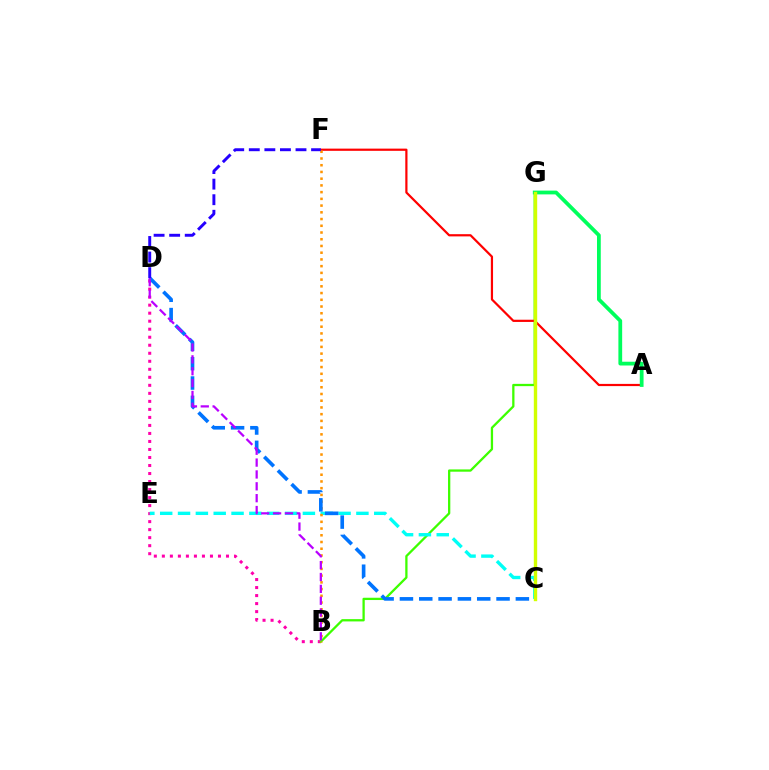{('B', 'D'): [{'color': '#ff00ac', 'line_style': 'dotted', 'thickness': 2.18}, {'color': '#b900ff', 'line_style': 'dashed', 'thickness': 1.61}], ('B', 'G'): [{'color': '#3dff00', 'line_style': 'solid', 'thickness': 1.65}], ('A', 'F'): [{'color': '#ff0000', 'line_style': 'solid', 'thickness': 1.59}], ('C', 'E'): [{'color': '#00fff6', 'line_style': 'dashed', 'thickness': 2.42}], ('A', 'G'): [{'color': '#00ff5c', 'line_style': 'solid', 'thickness': 2.71}], ('B', 'F'): [{'color': '#ff9400', 'line_style': 'dotted', 'thickness': 1.83}], ('C', 'D'): [{'color': '#0074ff', 'line_style': 'dashed', 'thickness': 2.63}], ('D', 'F'): [{'color': '#2500ff', 'line_style': 'dashed', 'thickness': 2.12}], ('C', 'G'): [{'color': '#d1ff00', 'line_style': 'solid', 'thickness': 2.43}]}